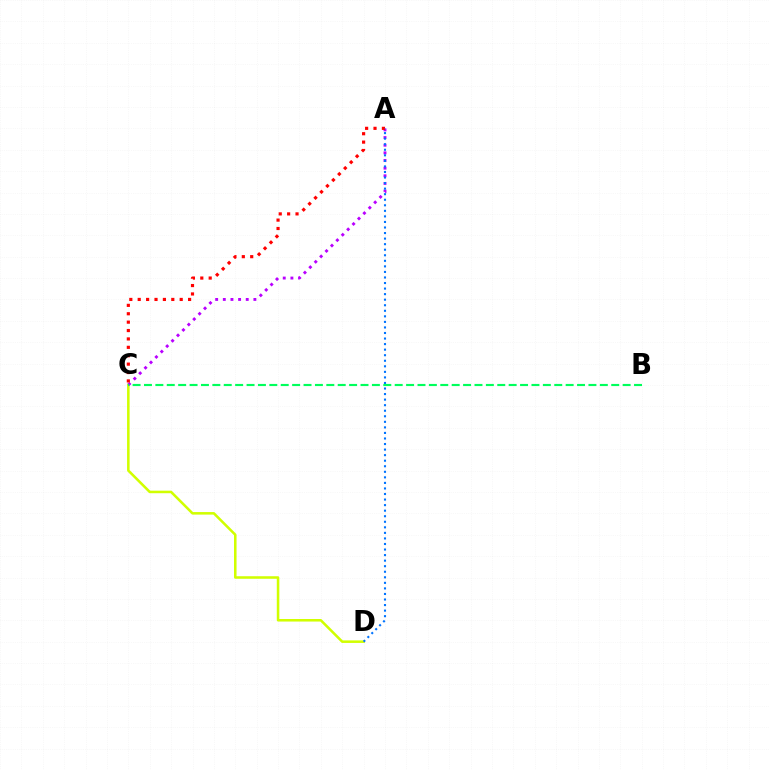{('C', 'D'): [{'color': '#d1ff00', 'line_style': 'solid', 'thickness': 1.83}], ('A', 'C'): [{'color': '#b900ff', 'line_style': 'dotted', 'thickness': 2.08}, {'color': '#ff0000', 'line_style': 'dotted', 'thickness': 2.28}], ('A', 'D'): [{'color': '#0074ff', 'line_style': 'dotted', 'thickness': 1.51}], ('B', 'C'): [{'color': '#00ff5c', 'line_style': 'dashed', 'thickness': 1.55}]}